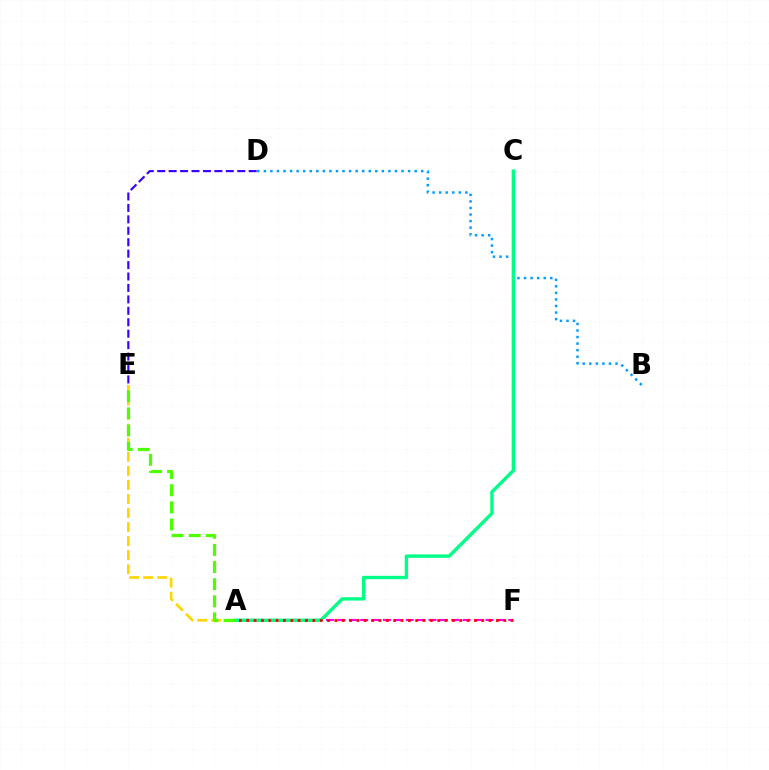{('B', 'D'): [{'color': '#009eff', 'line_style': 'dotted', 'thickness': 1.78}], ('A', 'F'): [{'color': '#ff00ed', 'line_style': 'dashed', 'thickness': 1.55}, {'color': '#ff0000', 'line_style': 'dotted', 'thickness': 2.0}], ('D', 'E'): [{'color': '#3700ff', 'line_style': 'dashed', 'thickness': 1.55}], ('A', 'C'): [{'color': '#00ff86', 'line_style': 'solid', 'thickness': 2.42}], ('A', 'E'): [{'color': '#ffd500', 'line_style': 'dashed', 'thickness': 1.91}, {'color': '#4fff00', 'line_style': 'dashed', 'thickness': 2.33}]}